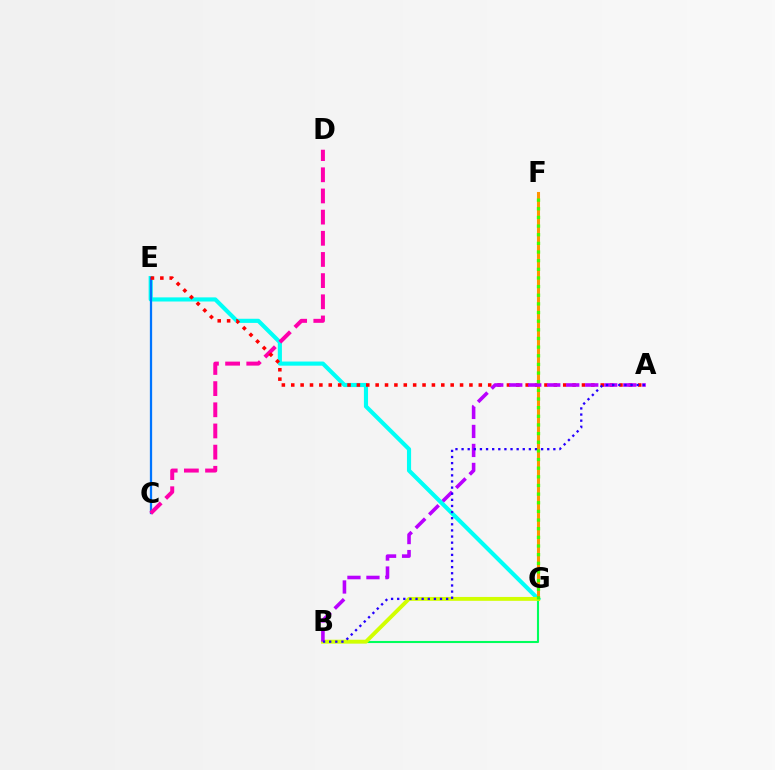{('E', 'G'): [{'color': '#00fff6', 'line_style': 'solid', 'thickness': 2.97}], ('C', 'E'): [{'color': '#0074ff', 'line_style': 'solid', 'thickness': 1.63}], ('F', 'G'): [{'color': '#ff9400', 'line_style': 'solid', 'thickness': 2.2}, {'color': '#3dff00', 'line_style': 'dotted', 'thickness': 2.35}], ('C', 'D'): [{'color': '#ff00ac', 'line_style': 'dashed', 'thickness': 2.88}], ('B', 'G'): [{'color': '#00ff5c', 'line_style': 'solid', 'thickness': 1.51}, {'color': '#d1ff00', 'line_style': 'solid', 'thickness': 2.8}], ('A', 'E'): [{'color': '#ff0000', 'line_style': 'dotted', 'thickness': 2.55}], ('A', 'B'): [{'color': '#b900ff', 'line_style': 'dashed', 'thickness': 2.58}, {'color': '#2500ff', 'line_style': 'dotted', 'thickness': 1.66}]}